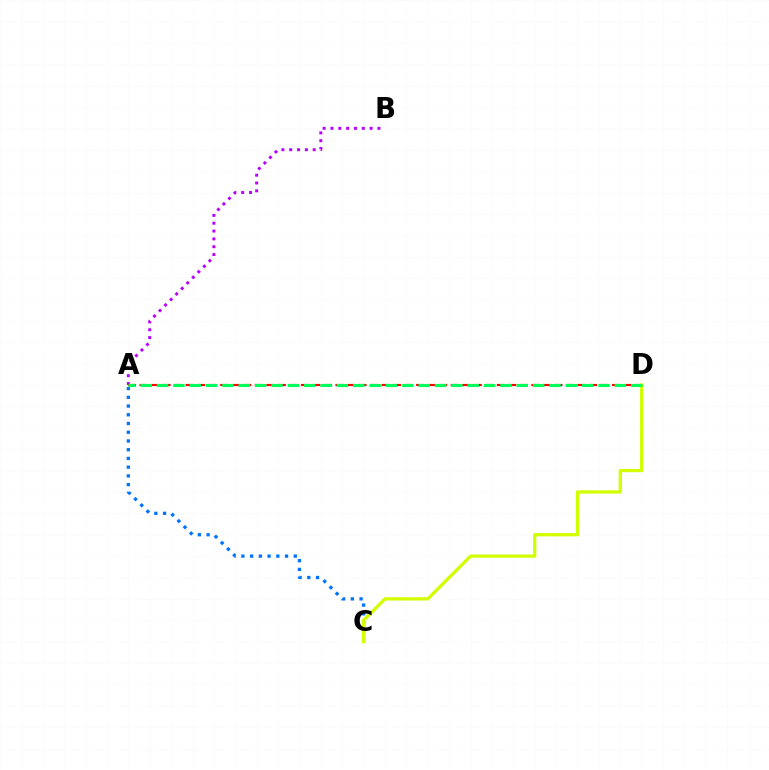{('A', 'C'): [{'color': '#0074ff', 'line_style': 'dotted', 'thickness': 2.37}], ('A', 'B'): [{'color': '#b900ff', 'line_style': 'dotted', 'thickness': 2.13}], ('A', 'D'): [{'color': '#ff0000', 'line_style': 'dashed', 'thickness': 1.57}, {'color': '#00ff5c', 'line_style': 'dashed', 'thickness': 2.22}], ('C', 'D'): [{'color': '#d1ff00', 'line_style': 'solid', 'thickness': 2.35}]}